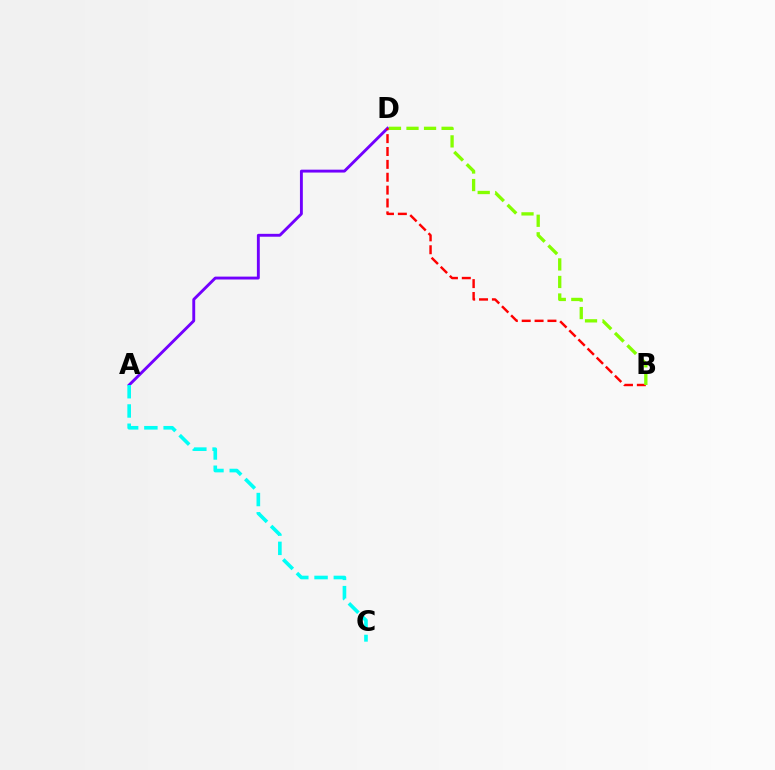{('A', 'D'): [{'color': '#7200ff', 'line_style': 'solid', 'thickness': 2.08}], ('B', 'D'): [{'color': '#ff0000', 'line_style': 'dashed', 'thickness': 1.75}, {'color': '#84ff00', 'line_style': 'dashed', 'thickness': 2.38}], ('A', 'C'): [{'color': '#00fff6', 'line_style': 'dashed', 'thickness': 2.62}]}